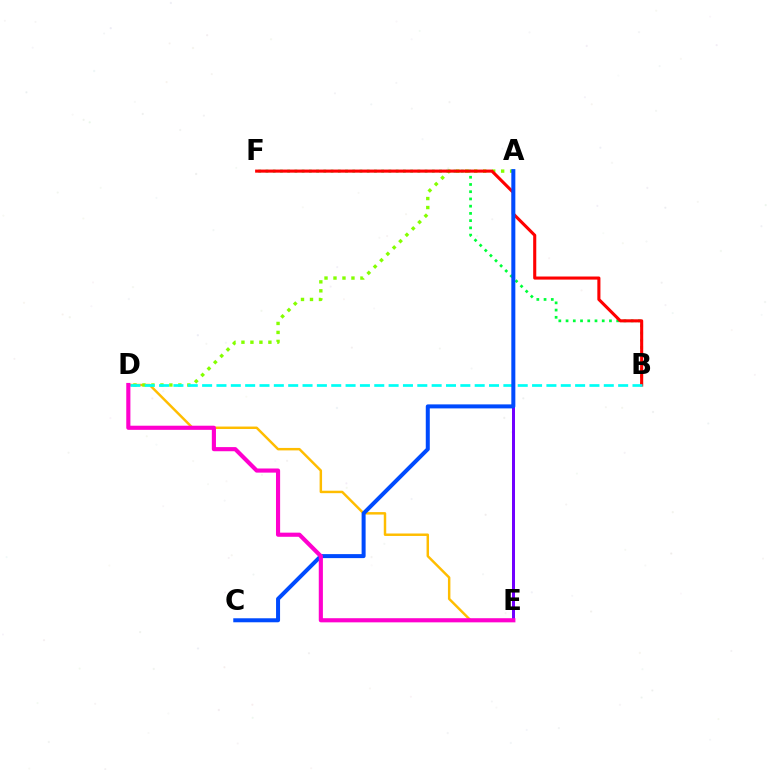{('D', 'E'): [{'color': '#ffbd00', 'line_style': 'solid', 'thickness': 1.77}, {'color': '#ff00cf', 'line_style': 'solid', 'thickness': 2.98}], ('A', 'D'): [{'color': '#84ff00', 'line_style': 'dotted', 'thickness': 2.44}], ('A', 'E'): [{'color': '#7200ff', 'line_style': 'solid', 'thickness': 2.17}], ('B', 'F'): [{'color': '#00ff39', 'line_style': 'dotted', 'thickness': 1.96}, {'color': '#ff0000', 'line_style': 'solid', 'thickness': 2.23}], ('B', 'D'): [{'color': '#00fff6', 'line_style': 'dashed', 'thickness': 1.95}], ('A', 'C'): [{'color': '#004bff', 'line_style': 'solid', 'thickness': 2.88}]}